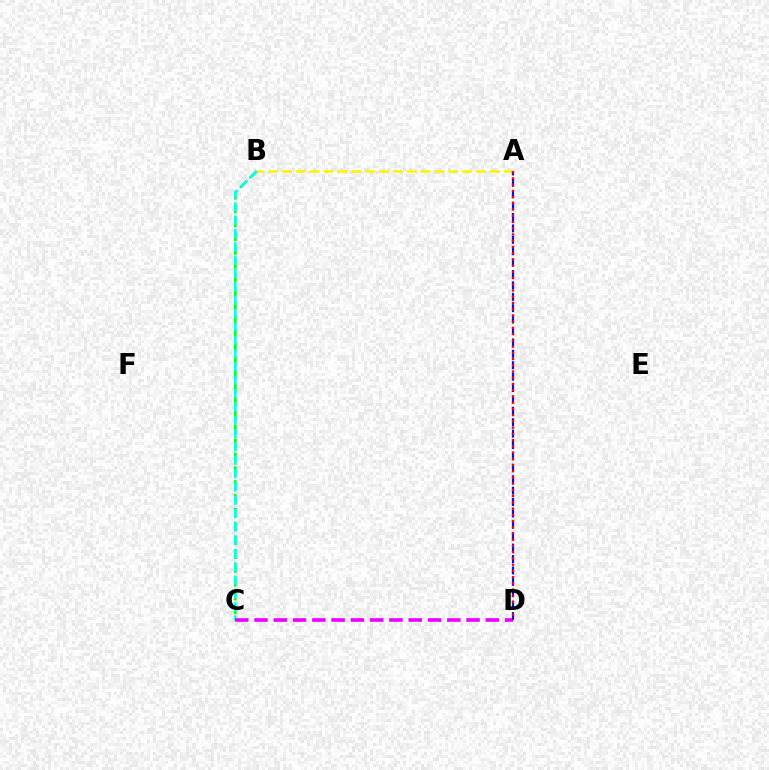{('B', 'C'): [{'color': '#08ff00', 'line_style': 'dashed', 'thickness': 1.88}, {'color': '#00fff6', 'line_style': 'dashed', 'thickness': 1.81}], ('C', 'D'): [{'color': '#ee00ff', 'line_style': 'dashed', 'thickness': 2.62}], ('A', 'B'): [{'color': '#fcf500', 'line_style': 'dashed', 'thickness': 1.88}], ('A', 'D'): [{'color': '#0010ff', 'line_style': 'dashed', 'thickness': 1.55}, {'color': '#ff0000', 'line_style': 'dotted', 'thickness': 1.69}]}